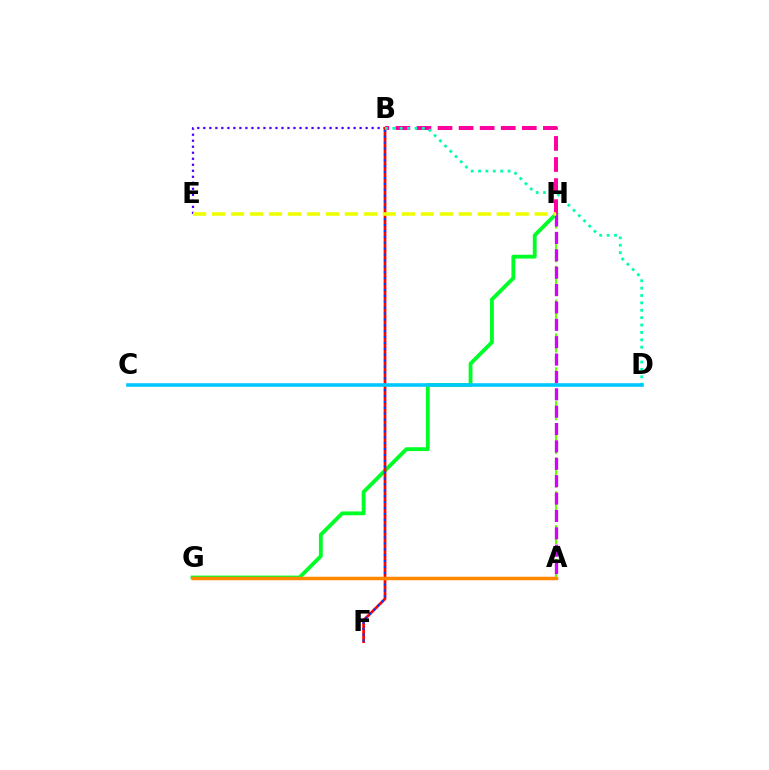{('B', 'E'): [{'color': '#4f00ff', 'line_style': 'dotted', 'thickness': 1.63}], ('G', 'H'): [{'color': '#00ff27', 'line_style': 'solid', 'thickness': 2.76}], ('B', 'F'): [{'color': '#ff0000', 'line_style': 'solid', 'thickness': 1.96}, {'color': '#003fff', 'line_style': 'dotted', 'thickness': 1.6}], ('B', 'H'): [{'color': '#ff00a0', 'line_style': 'dashed', 'thickness': 2.86}], ('A', 'H'): [{'color': '#66ff00', 'line_style': 'dashed', 'thickness': 1.53}, {'color': '#d600ff', 'line_style': 'dashed', 'thickness': 2.36}], ('B', 'D'): [{'color': '#00ffaf', 'line_style': 'dotted', 'thickness': 2.01}], ('E', 'H'): [{'color': '#eeff00', 'line_style': 'dashed', 'thickness': 2.58}], ('C', 'D'): [{'color': '#00c7ff', 'line_style': 'solid', 'thickness': 2.59}], ('A', 'G'): [{'color': '#ff8800', 'line_style': 'solid', 'thickness': 2.51}]}